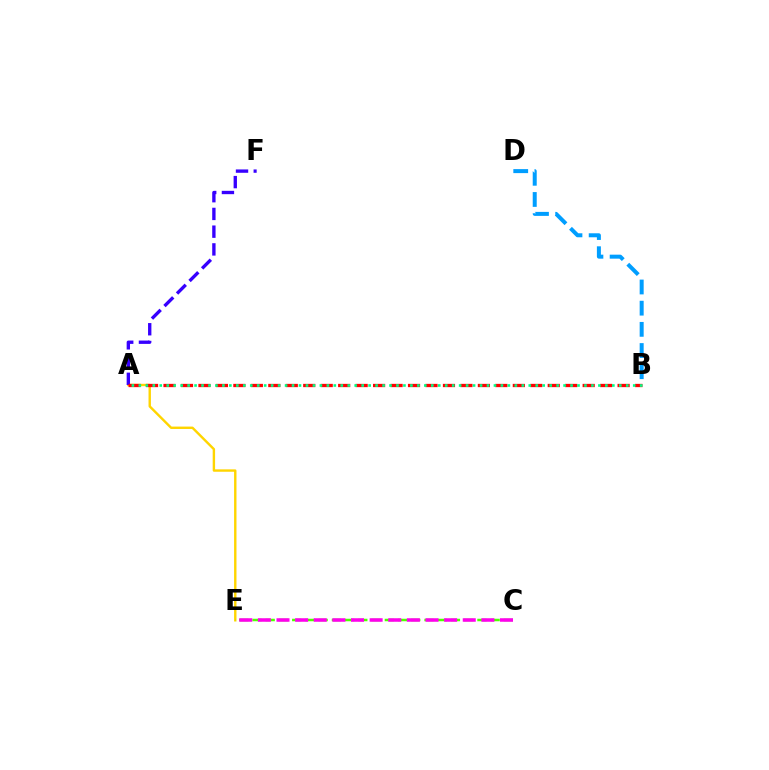{('A', 'E'): [{'color': '#ffd500', 'line_style': 'solid', 'thickness': 1.73}], ('C', 'E'): [{'color': '#4fff00', 'line_style': 'dashed', 'thickness': 1.8}, {'color': '#ff00ed', 'line_style': 'dashed', 'thickness': 2.53}], ('A', 'F'): [{'color': '#3700ff', 'line_style': 'dashed', 'thickness': 2.41}], ('A', 'B'): [{'color': '#ff0000', 'line_style': 'dashed', 'thickness': 2.37}, {'color': '#00ff86', 'line_style': 'dotted', 'thickness': 1.89}], ('B', 'D'): [{'color': '#009eff', 'line_style': 'dashed', 'thickness': 2.88}]}